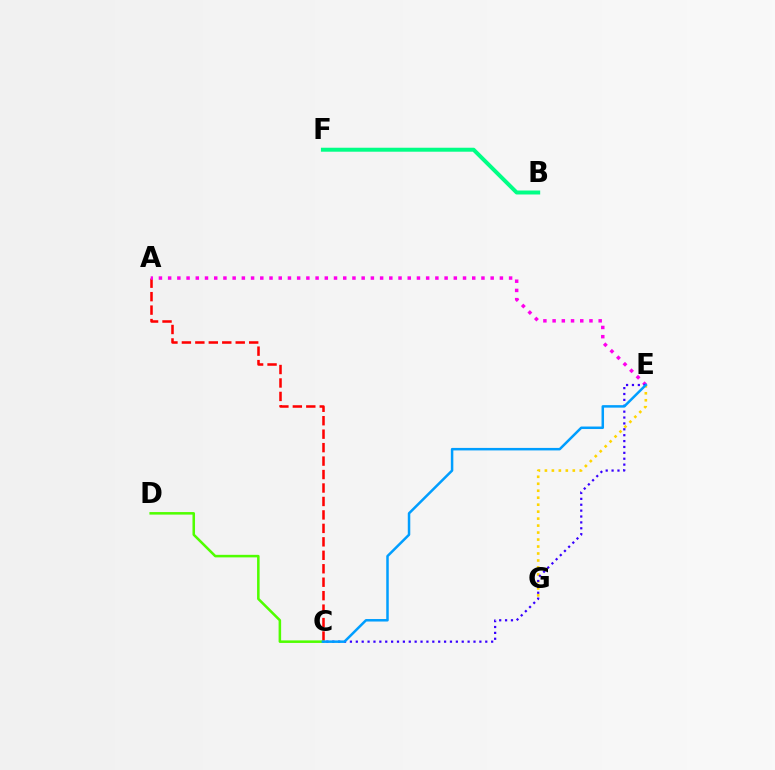{('A', 'C'): [{'color': '#ff0000', 'line_style': 'dashed', 'thickness': 1.83}], ('E', 'G'): [{'color': '#ffd500', 'line_style': 'dotted', 'thickness': 1.89}], ('A', 'E'): [{'color': '#ff00ed', 'line_style': 'dotted', 'thickness': 2.5}], ('B', 'F'): [{'color': '#00ff86', 'line_style': 'solid', 'thickness': 2.86}], ('C', 'E'): [{'color': '#3700ff', 'line_style': 'dotted', 'thickness': 1.6}, {'color': '#009eff', 'line_style': 'solid', 'thickness': 1.8}], ('C', 'D'): [{'color': '#4fff00', 'line_style': 'solid', 'thickness': 1.83}]}